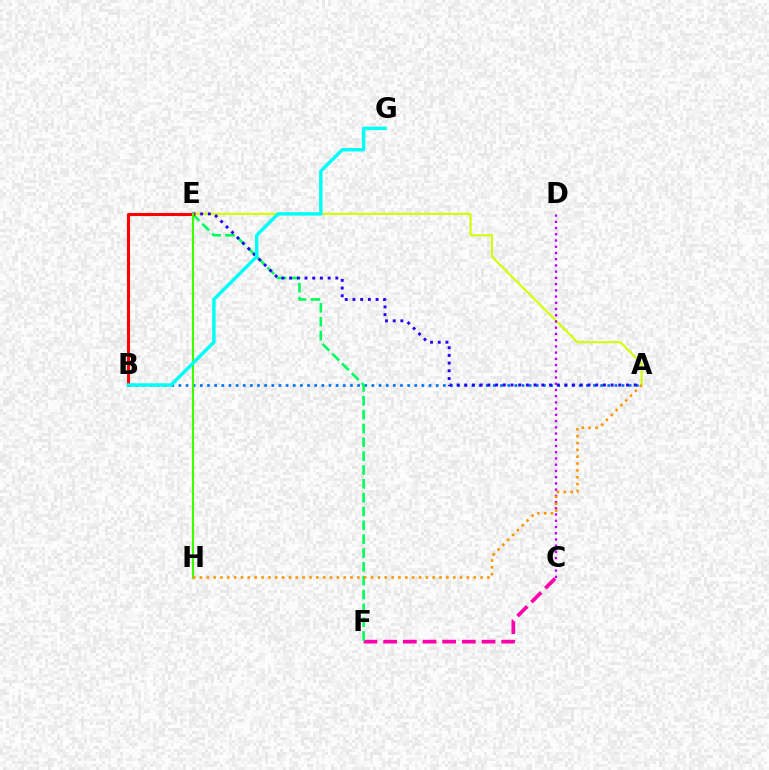{('C', 'F'): [{'color': '#ff00ac', 'line_style': 'dashed', 'thickness': 2.67}], ('A', 'E'): [{'color': '#d1ff00', 'line_style': 'solid', 'thickness': 1.51}, {'color': '#2500ff', 'line_style': 'dotted', 'thickness': 2.09}], ('A', 'B'): [{'color': '#0074ff', 'line_style': 'dotted', 'thickness': 1.94}], ('E', 'F'): [{'color': '#00ff5c', 'line_style': 'dashed', 'thickness': 1.88}], ('C', 'D'): [{'color': '#b900ff', 'line_style': 'dotted', 'thickness': 1.69}], ('B', 'E'): [{'color': '#ff0000', 'line_style': 'solid', 'thickness': 2.2}], ('E', 'H'): [{'color': '#3dff00', 'line_style': 'solid', 'thickness': 1.55}], ('A', 'H'): [{'color': '#ff9400', 'line_style': 'dotted', 'thickness': 1.86}], ('B', 'G'): [{'color': '#00fff6', 'line_style': 'solid', 'thickness': 2.47}]}